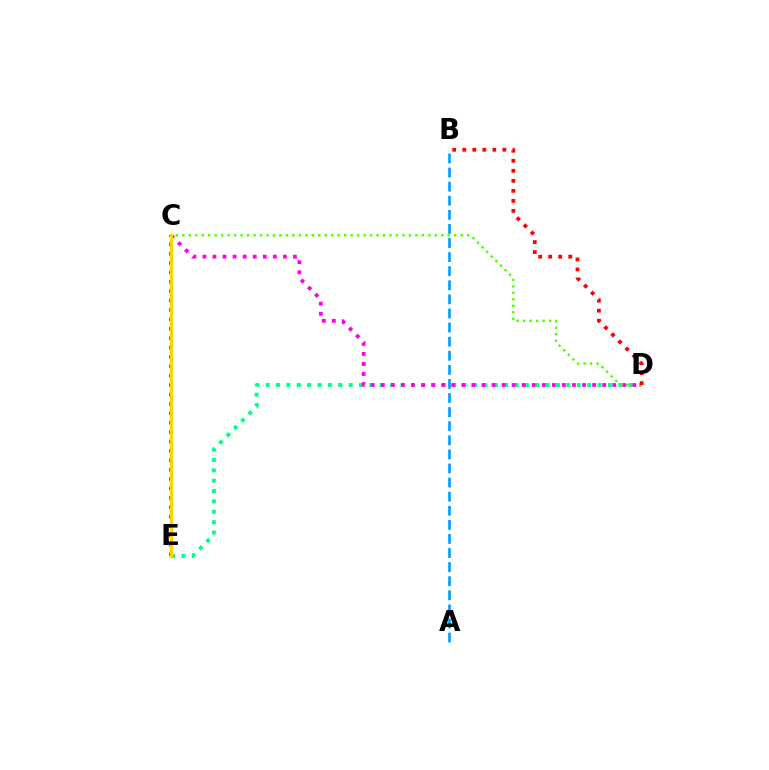{('D', 'E'): [{'color': '#00ff86', 'line_style': 'dotted', 'thickness': 2.82}], ('C', 'E'): [{'color': '#3700ff', 'line_style': 'dotted', 'thickness': 2.55}, {'color': '#ffd500', 'line_style': 'solid', 'thickness': 2.42}], ('C', 'D'): [{'color': '#4fff00', 'line_style': 'dotted', 'thickness': 1.76}, {'color': '#ff00ed', 'line_style': 'dotted', 'thickness': 2.73}], ('A', 'B'): [{'color': '#009eff', 'line_style': 'dashed', 'thickness': 1.91}], ('B', 'D'): [{'color': '#ff0000', 'line_style': 'dotted', 'thickness': 2.72}]}